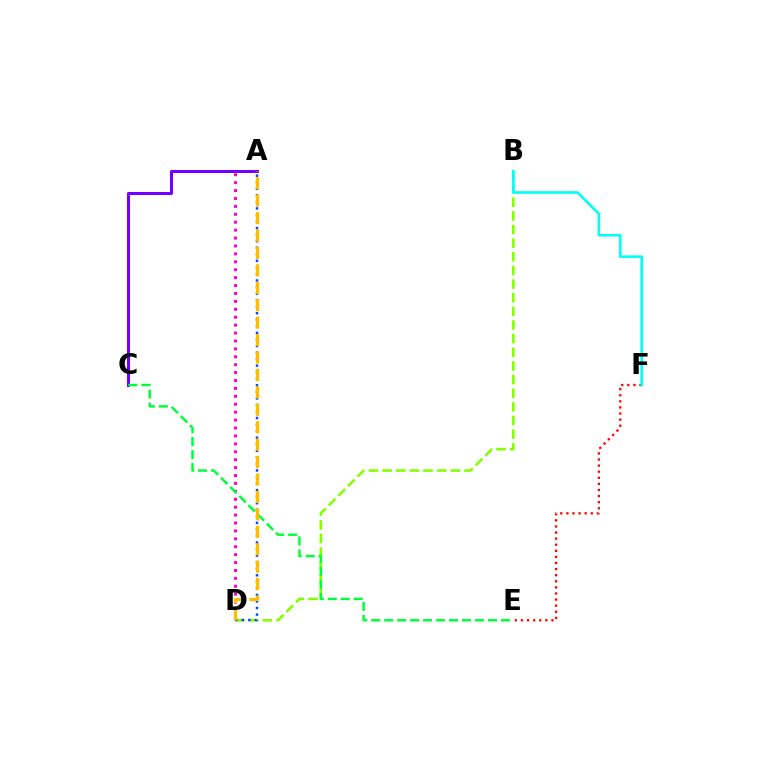{('A', 'D'): [{'color': '#ff00cf', 'line_style': 'dotted', 'thickness': 2.15}, {'color': '#004bff', 'line_style': 'dotted', 'thickness': 1.78}, {'color': '#ffbd00', 'line_style': 'dashed', 'thickness': 2.37}], ('B', 'D'): [{'color': '#84ff00', 'line_style': 'dashed', 'thickness': 1.85}], ('A', 'C'): [{'color': '#7200ff', 'line_style': 'solid', 'thickness': 2.19}], ('C', 'E'): [{'color': '#00ff39', 'line_style': 'dashed', 'thickness': 1.76}], ('E', 'F'): [{'color': '#ff0000', 'line_style': 'dotted', 'thickness': 1.66}], ('B', 'F'): [{'color': '#00fff6', 'line_style': 'solid', 'thickness': 1.88}]}